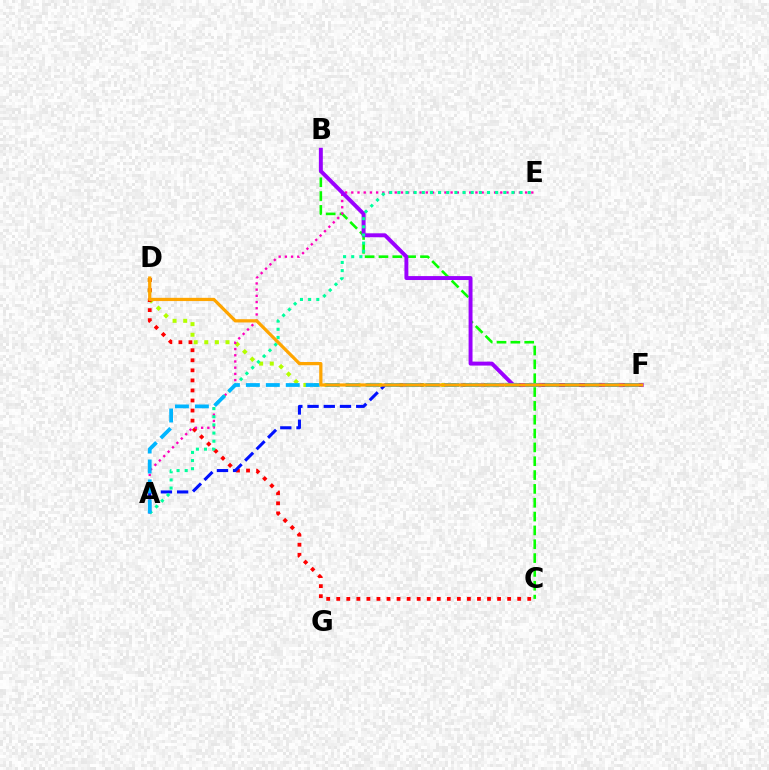{('D', 'F'): [{'color': '#b3ff00', 'line_style': 'dotted', 'thickness': 2.89}, {'color': '#ffa500', 'line_style': 'solid', 'thickness': 2.32}], ('B', 'C'): [{'color': '#08ff00', 'line_style': 'dashed', 'thickness': 1.88}], ('C', 'D'): [{'color': '#ff0000', 'line_style': 'dotted', 'thickness': 2.73}], ('A', 'E'): [{'color': '#ff00bd', 'line_style': 'dotted', 'thickness': 1.69}, {'color': '#00ff9d', 'line_style': 'dotted', 'thickness': 2.21}], ('B', 'F'): [{'color': '#9b00ff', 'line_style': 'solid', 'thickness': 2.83}], ('A', 'F'): [{'color': '#0010ff', 'line_style': 'dashed', 'thickness': 2.2}, {'color': '#00b5ff', 'line_style': 'dashed', 'thickness': 2.71}]}